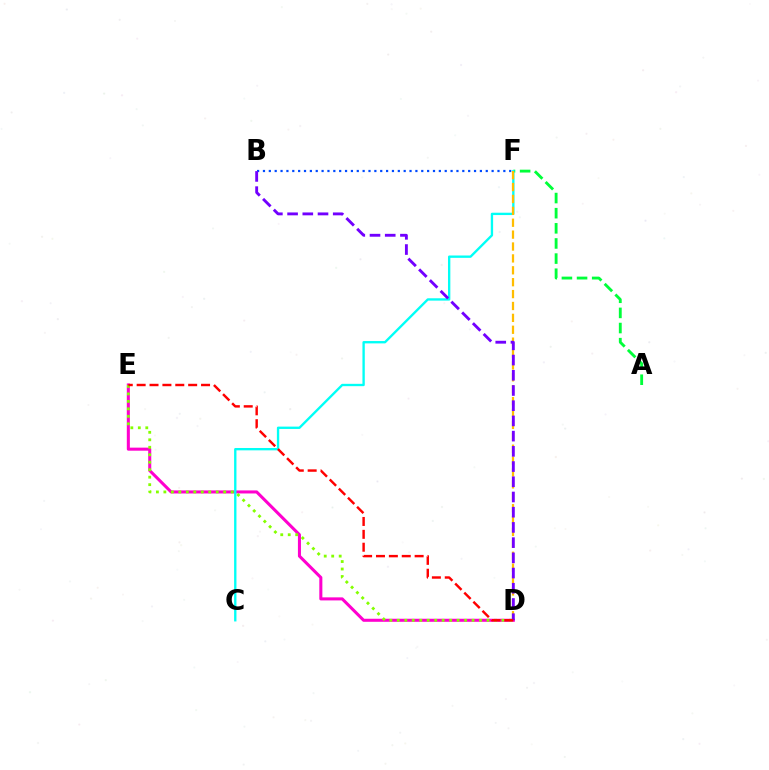{('A', 'F'): [{'color': '#00ff39', 'line_style': 'dashed', 'thickness': 2.06}], ('D', 'E'): [{'color': '#ff00cf', 'line_style': 'solid', 'thickness': 2.2}, {'color': '#84ff00', 'line_style': 'dotted', 'thickness': 2.03}, {'color': '#ff0000', 'line_style': 'dashed', 'thickness': 1.75}], ('C', 'F'): [{'color': '#00fff6', 'line_style': 'solid', 'thickness': 1.69}], ('B', 'F'): [{'color': '#004bff', 'line_style': 'dotted', 'thickness': 1.59}], ('D', 'F'): [{'color': '#ffbd00', 'line_style': 'dashed', 'thickness': 1.62}], ('B', 'D'): [{'color': '#7200ff', 'line_style': 'dashed', 'thickness': 2.07}]}